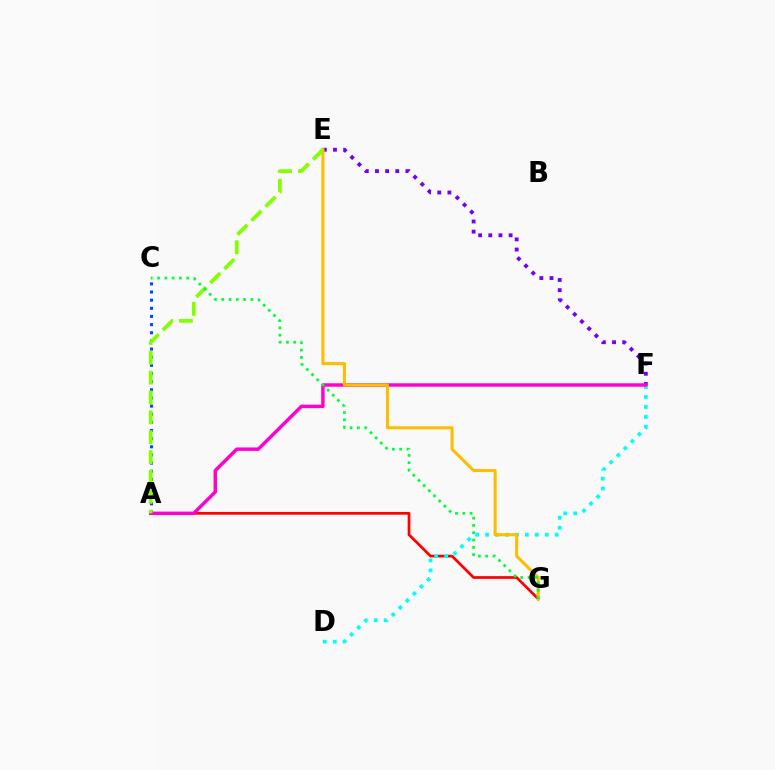{('A', 'C'): [{'color': '#004bff', 'line_style': 'dotted', 'thickness': 2.21}], ('A', 'G'): [{'color': '#ff0000', 'line_style': 'solid', 'thickness': 1.96}], ('E', 'F'): [{'color': '#7200ff', 'line_style': 'dotted', 'thickness': 2.76}], ('D', 'F'): [{'color': '#00fff6', 'line_style': 'dotted', 'thickness': 2.7}], ('A', 'F'): [{'color': '#ff00cf', 'line_style': 'solid', 'thickness': 2.48}], ('E', 'G'): [{'color': '#ffbd00', 'line_style': 'solid', 'thickness': 2.21}], ('A', 'E'): [{'color': '#84ff00', 'line_style': 'dashed', 'thickness': 2.7}], ('C', 'G'): [{'color': '#00ff39', 'line_style': 'dotted', 'thickness': 1.98}]}